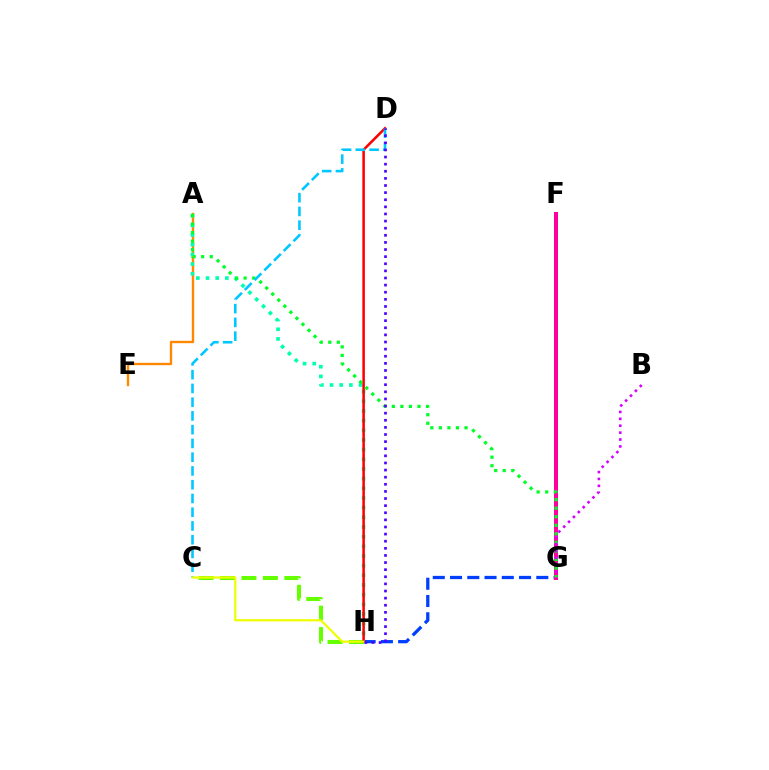{('G', 'H'): [{'color': '#003fff', 'line_style': 'dashed', 'thickness': 2.34}], ('C', 'H'): [{'color': '#66ff00', 'line_style': 'dashed', 'thickness': 2.91}, {'color': '#eeff00', 'line_style': 'solid', 'thickness': 1.61}], ('A', 'E'): [{'color': '#ff8800', 'line_style': 'solid', 'thickness': 1.71}], ('A', 'H'): [{'color': '#00ffaf', 'line_style': 'dotted', 'thickness': 2.63}], ('D', 'H'): [{'color': '#ff0000', 'line_style': 'solid', 'thickness': 1.84}, {'color': '#4f00ff', 'line_style': 'dotted', 'thickness': 1.93}], ('F', 'G'): [{'color': '#ff00a0', 'line_style': 'solid', 'thickness': 2.87}], ('A', 'G'): [{'color': '#00ff27', 'line_style': 'dotted', 'thickness': 2.32}], ('C', 'D'): [{'color': '#00c7ff', 'line_style': 'dashed', 'thickness': 1.87}], ('B', 'G'): [{'color': '#d600ff', 'line_style': 'dotted', 'thickness': 1.87}]}